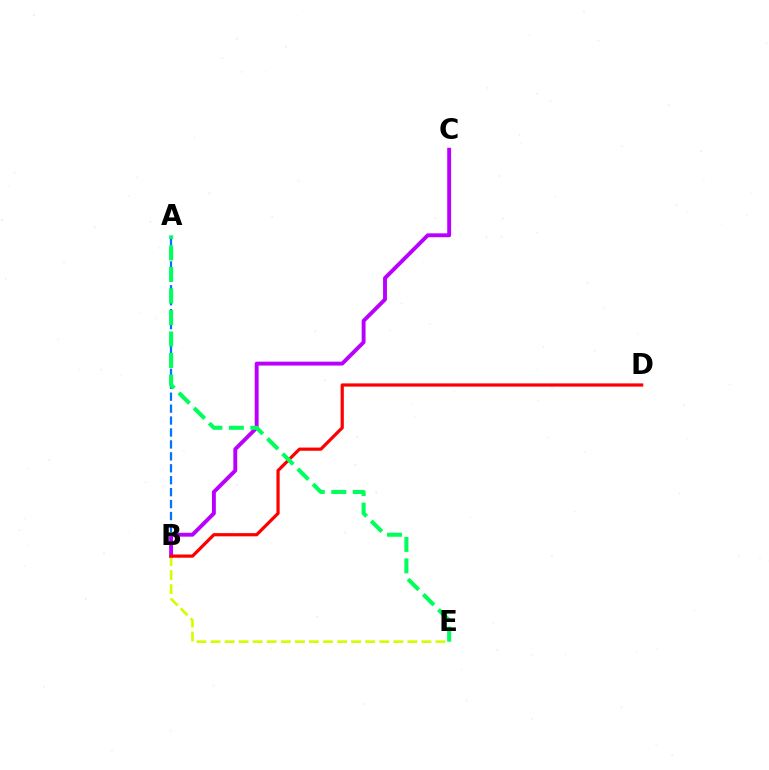{('A', 'B'): [{'color': '#0074ff', 'line_style': 'dashed', 'thickness': 1.62}], ('B', 'C'): [{'color': '#b900ff', 'line_style': 'solid', 'thickness': 2.8}], ('B', 'E'): [{'color': '#d1ff00', 'line_style': 'dashed', 'thickness': 1.91}], ('B', 'D'): [{'color': '#ff0000', 'line_style': 'solid', 'thickness': 2.31}], ('A', 'E'): [{'color': '#00ff5c', 'line_style': 'dashed', 'thickness': 2.92}]}